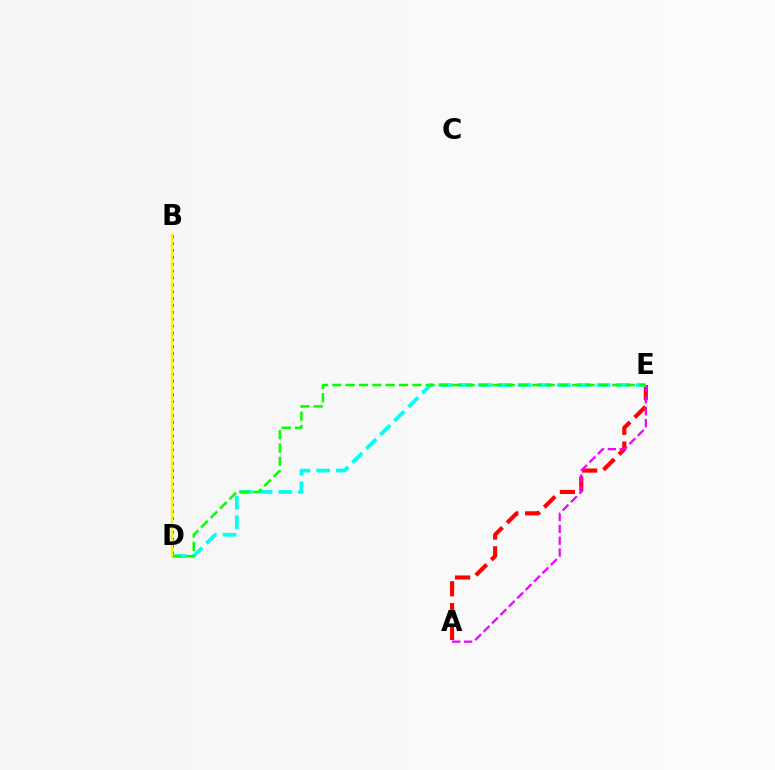{('A', 'E'): [{'color': '#ff0000', 'line_style': 'dashed', 'thickness': 2.96}, {'color': '#ee00ff', 'line_style': 'dashed', 'thickness': 1.61}], ('B', 'D'): [{'color': '#0010ff', 'line_style': 'dotted', 'thickness': 1.87}, {'color': '#fcf500', 'line_style': 'solid', 'thickness': 1.79}], ('D', 'E'): [{'color': '#00fff6', 'line_style': 'dashed', 'thickness': 2.68}, {'color': '#08ff00', 'line_style': 'dashed', 'thickness': 1.81}]}